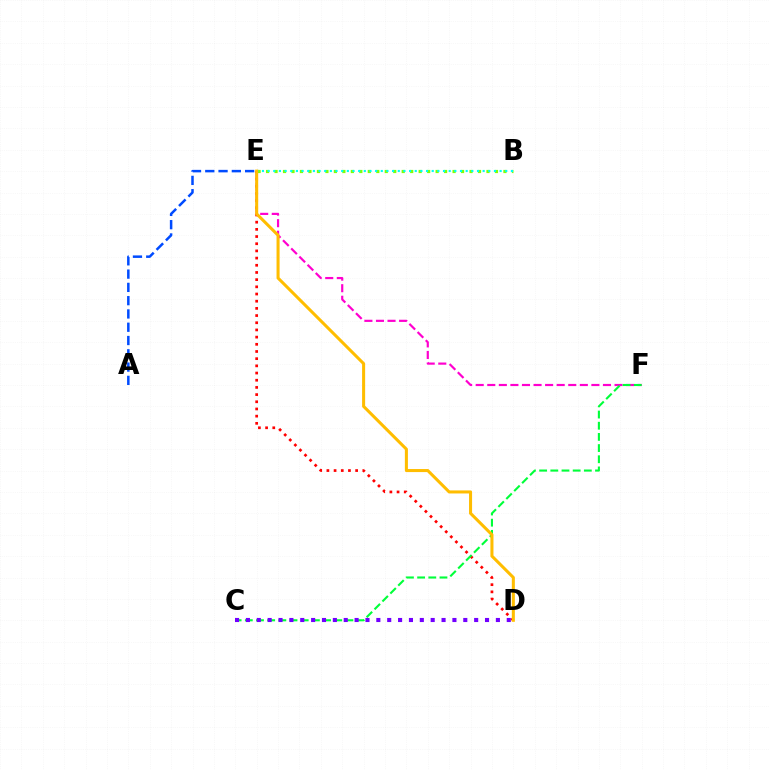{('A', 'E'): [{'color': '#004bff', 'line_style': 'dashed', 'thickness': 1.8}], ('E', 'F'): [{'color': '#ff00cf', 'line_style': 'dashed', 'thickness': 1.57}], ('B', 'E'): [{'color': '#84ff00', 'line_style': 'dotted', 'thickness': 2.3}, {'color': '#00fff6', 'line_style': 'dotted', 'thickness': 1.54}], ('D', 'E'): [{'color': '#ff0000', 'line_style': 'dotted', 'thickness': 1.95}, {'color': '#ffbd00', 'line_style': 'solid', 'thickness': 2.19}], ('C', 'F'): [{'color': '#00ff39', 'line_style': 'dashed', 'thickness': 1.52}], ('C', 'D'): [{'color': '#7200ff', 'line_style': 'dotted', 'thickness': 2.95}]}